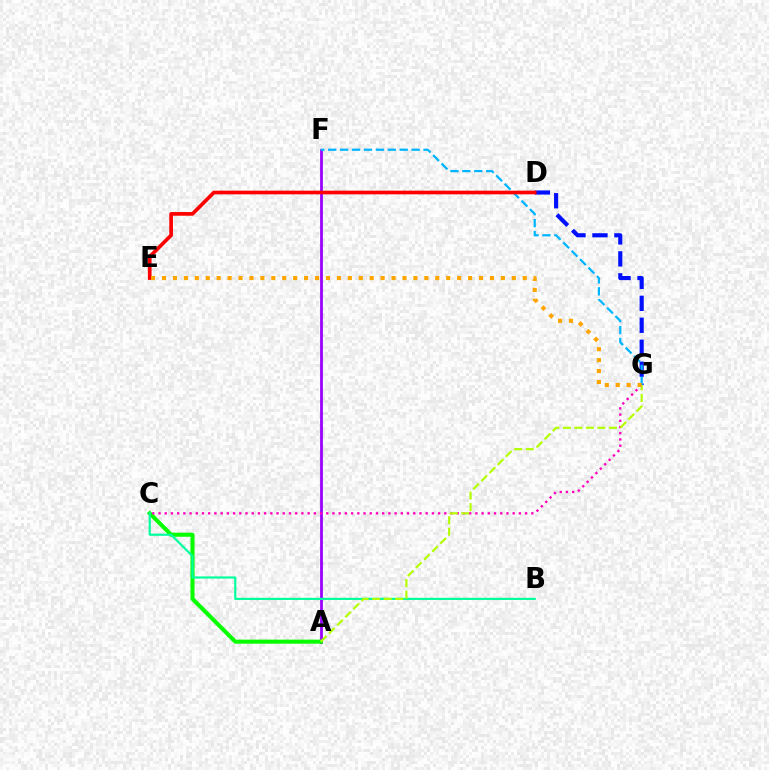{('A', 'F'): [{'color': '#9b00ff', 'line_style': 'solid', 'thickness': 2.01}], ('D', 'G'): [{'color': '#0010ff', 'line_style': 'dashed', 'thickness': 2.98}], ('F', 'G'): [{'color': '#00b5ff', 'line_style': 'dashed', 'thickness': 1.62}], ('A', 'C'): [{'color': '#08ff00', 'line_style': 'solid', 'thickness': 2.94}], ('B', 'C'): [{'color': '#00ff9d', 'line_style': 'solid', 'thickness': 1.57}], ('C', 'G'): [{'color': '#ff00bd', 'line_style': 'dotted', 'thickness': 1.69}], ('A', 'G'): [{'color': '#b3ff00', 'line_style': 'dashed', 'thickness': 1.56}], ('D', 'E'): [{'color': '#ff0000', 'line_style': 'solid', 'thickness': 2.66}], ('E', 'G'): [{'color': '#ffa500', 'line_style': 'dotted', 'thickness': 2.97}]}